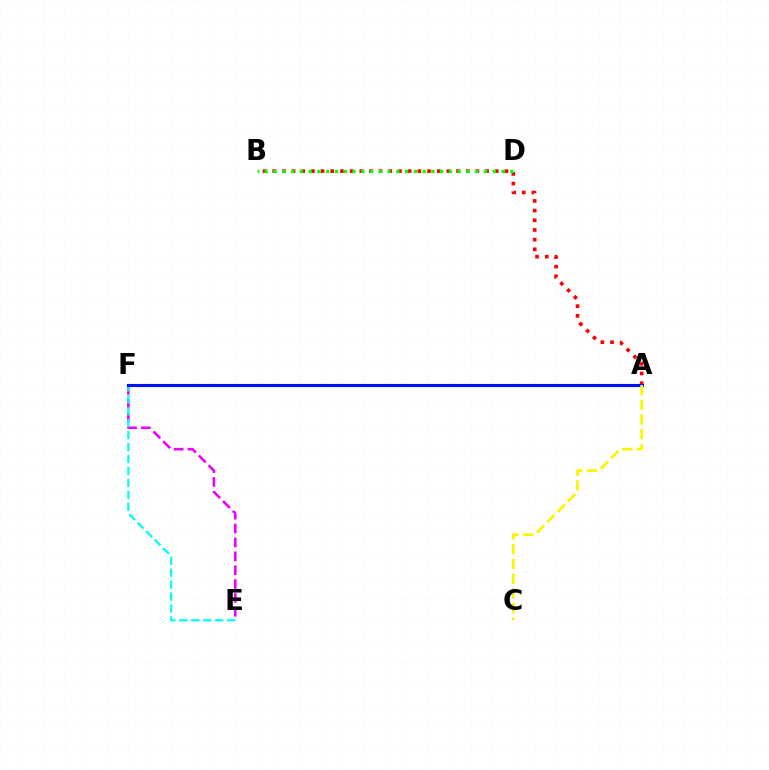{('A', 'B'): [{'color': '#ff0000', 'line_style': 'dotted', 'thickness': 2.63}], ('E', 'F'): [{'color': '#ee00ff', 'line_style': 'dashed', 'thickness': 1.88}, {'color': '#00fff6', 'line_style': 'dashed', 'thickness': 1.62}], ('B', 'D'): [{'color': '#08ff00', 'line_style': 'dotted', 'thickness': 2.38}], ('A', 'F'): [{'color': '#0010ff', 'line_style': 'solid', 'thickness': 2.24}], ('A', 'C'): [{'color': '#fcf500', 'line_style': 'dashed', 'thickness': 2.0}]}